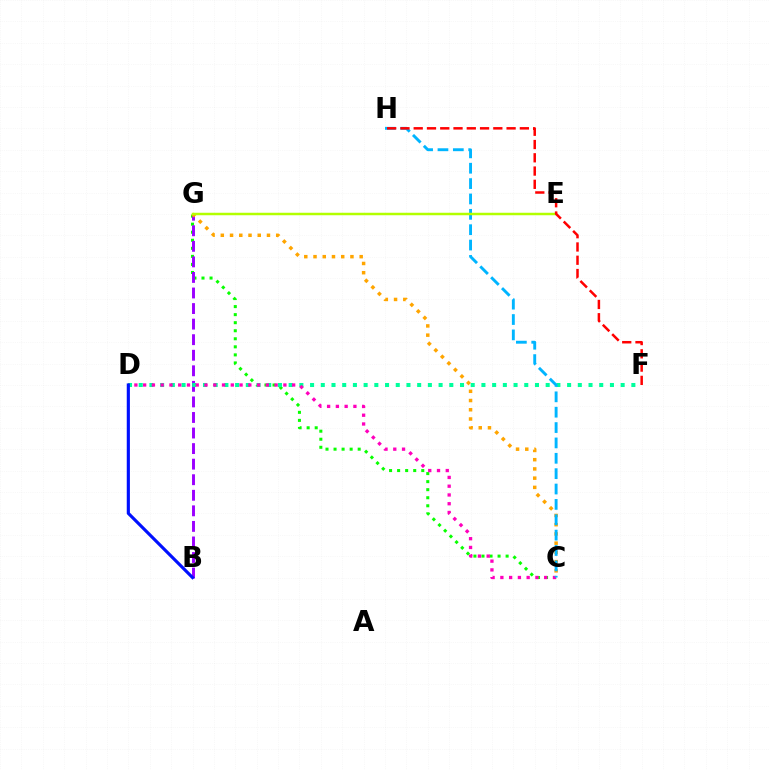{('C', 'G'): [{'color': '#08ff00', 'line_style': 'dotted', 'thickness': 2.19}, {'color': '#ffa500', 'line_style': 'dotted', 'thickness': 2.51}], ('B', 'G'): [{'color': '#9b00ff', 'line_style': 'dashed', 'thickness': 2.11}], ('D', 'F'): [{'color': '#00ff9d', 'line_style': 'dotted', 'thickness': 2.91}], ('C', 'D'): [{'color': '#ff00bd', 'line_style': 'dotted', 'thickness': 2.38}], ('C', 'H'): [{'color': '#00b5ff', 'line_style': 'dashed', 'thickness': 2.09}], ('B', 'D'): [{'color': '#0010ff', 'line_style': 'solid', 'thickness': 2.27}], ('E', 'G'): [{'color': '#b3ff00', 'line_style': 'solid', 'thickness': 1.79}], ('F', 'H'): [{'color': '#ff0000', 'line_style': 'dashed', 'thickness': 1.8}]}